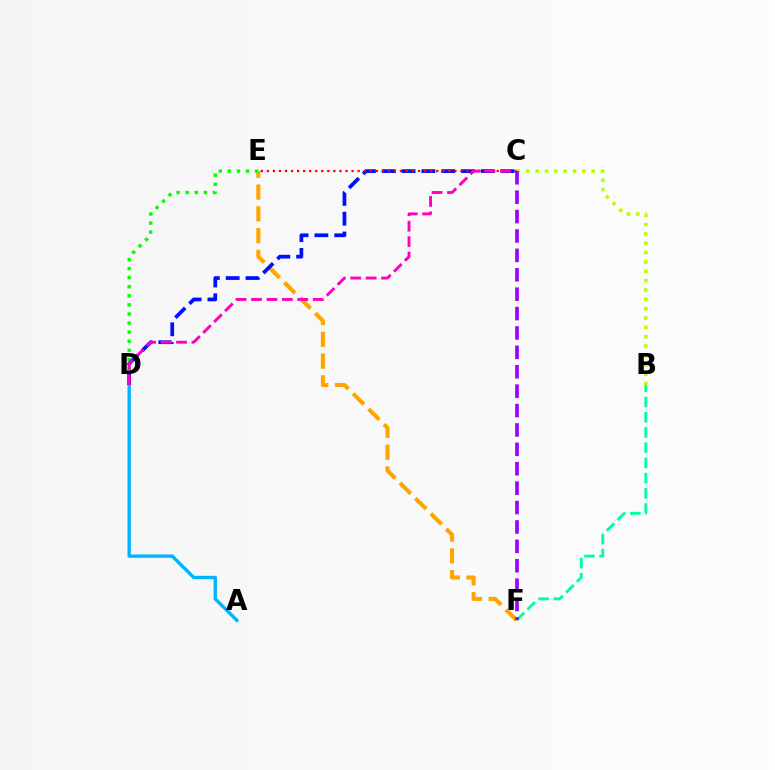{('E', 'F'): [{'color': '#ffa500', 'line_style': 'dashed', 'thickness': 2.96}], ('A', 'D'): [{'color': '#00b5ff', 'line_style': 'solid', 'thickness': 2.41}], ('D', 'E'): [{'color': '#08ff00', 'line_style': 'dotted', 'thickness': 2.47}], ('C', 'D'): [{'color': '#0010ff', 'line_style': 'dashed', 'thickness': 2.69}, {'color': '#ff00bd', 'line_style': 'dashed', 'thickness': 2.1}], ('C', 'E'): [{'color': '#ff0000', 'line_style': 'dotted', 'thickness': 1.64}], ('B', 'F'): [{'color': '#00ff9d', 'line_style': 'dashed', 'thickness': 2.07}], ('B', 'C'): [{'color': '#b3ff00', 'line_style': 'dotted', 'thickness': 2.54}], ('C', 'F'): [{'color': '#9b00ff', 'line_style': 'dashed', 'thickness': 2.64}]}